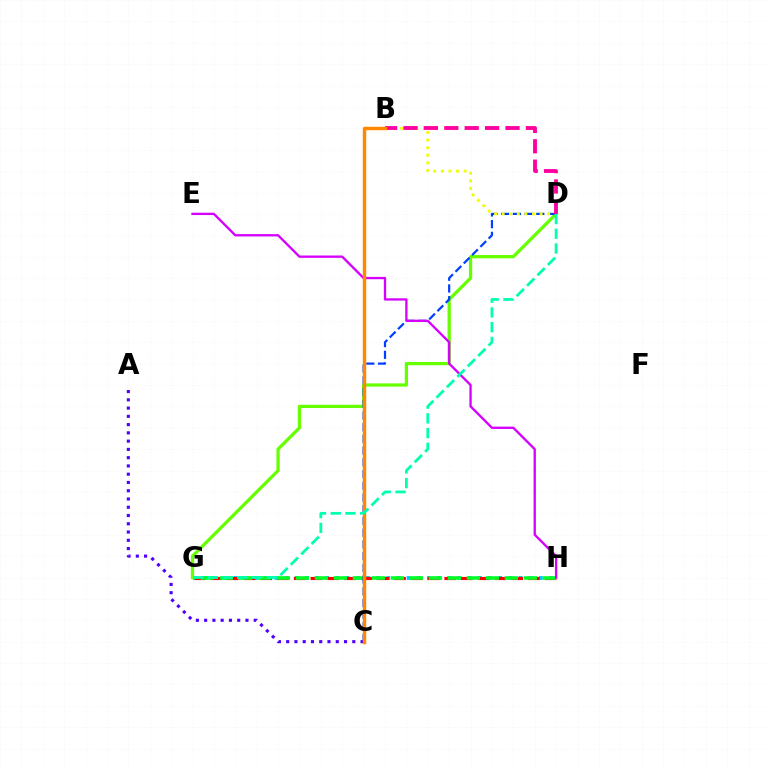{('G', 'H'): [{'color': '#00c7ff', 'line_style': 'dotted', 'thickness': 2.76}, {'color': '#ff0000', 'line_style': 'dashed', 'thickness': 2.27}, {'color': '#00ff27', 'line_style': 'dashed', 'thickness': 2.58}], ('A', 'C'): [{'color': '#4f00ff', 'line_style': 'dotted', 'thickness': 2.25}], ('D', 'G'): [{'color': '#66ff00', 'line_style': 'solid', 'thickness': 2.34}, {'color': '#00ffaf', 'line_style': 'dashed', 'thickness': 2.0}], ('C', 'D'): [{'color': '#003fff', 'line_style': 'dashed', 'thickness': 1.59}], ('E', 'H'): [{'color': '#d600ff', 'line_style': 'solid', 'thickness': 1.67}], ('B', 'D'): [{'color': '#eeff00', 'line_style': 'dotted', 'thickness': 2.06}, {'color': '#ff00a0', 'line_style': 'dashed', 'thickness': 2.77}], ('B', 'C'): [{'color': '#ff8800', 'line_style': 'solid', 'thickness': 2.48}]}